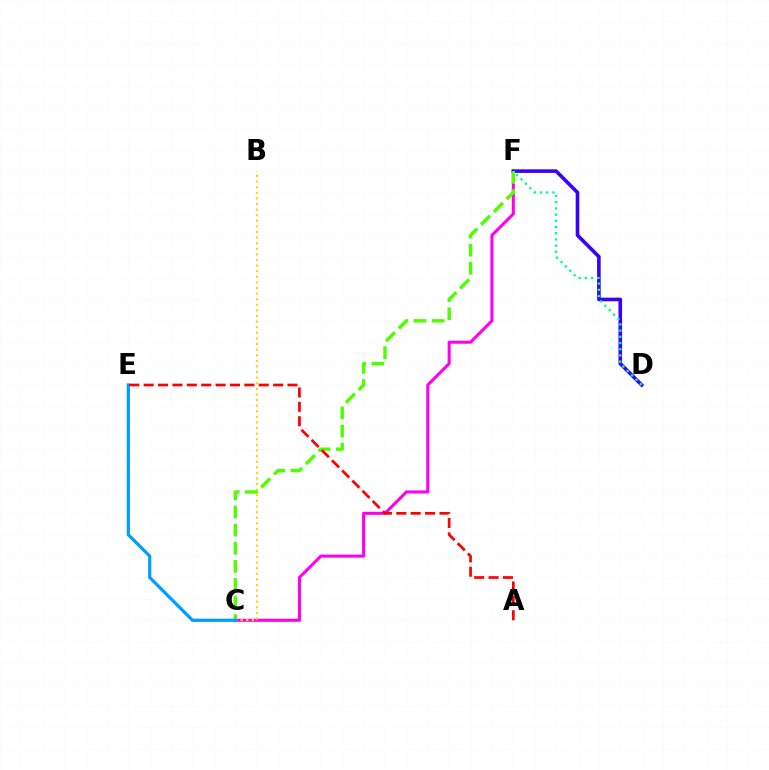{('C', 'F'): [{'color': '#ff00ed', 'line_style': 'solid', 'thickness': 2.2}, {'color': '#4fff00', 'line_style': 'dashed', 'thickness': 2.46}], ('D', 'F'): [{'color': '#3700ff', 'line_style': 'solid', 'thickness': 2.6}, {'color': '#00ff86', 'line_style': 'dotted', 'thickness': 1.69}], ('B', 'C'): [{'color': '#ffd500', 'line_style': 'dotted', 'thickness': 1.52}], ('C', 'E'): [{'color': '#009eff', 'line_style': 'solid', 'thickness': 2.32}], ('A', 'E'): [{'color': '#ff0000', 'line_style': 'dashed', 'thickness': 1.95}]}